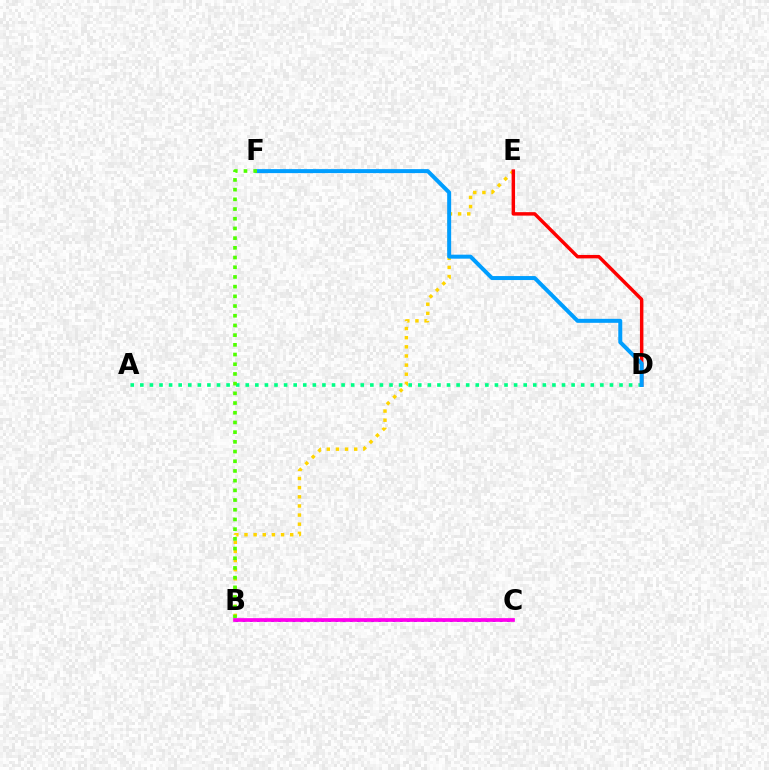{('B', 'E'): [{'color': '#ffd500', 'line_style': 'dotted', 'thickness': 2.48}], ('A', 'D'): [{'color': '#00ff86', 'line_style': 'dotted', 'thickness': 2.6}], ('B', 'C'): [{'color': '#3700ff', 'line_style': 'dotted', 'thickness': 1.94}, {'color': '#ff00ed', 'line_style': 'solid', 'thickness': 2.67}], ('D', 'E'): [{'color': '#ff0000', 'line_style': 'solid', 'thickness': 2.49}], ('D', 'F'): [{'color': '#009eff', 'line_style': 'solid', 'thickness': 2.87}], ('B', 'F'): [{'color': '#4fff00', 'line_style': 'dotted', 'thickness': 2.64}]}